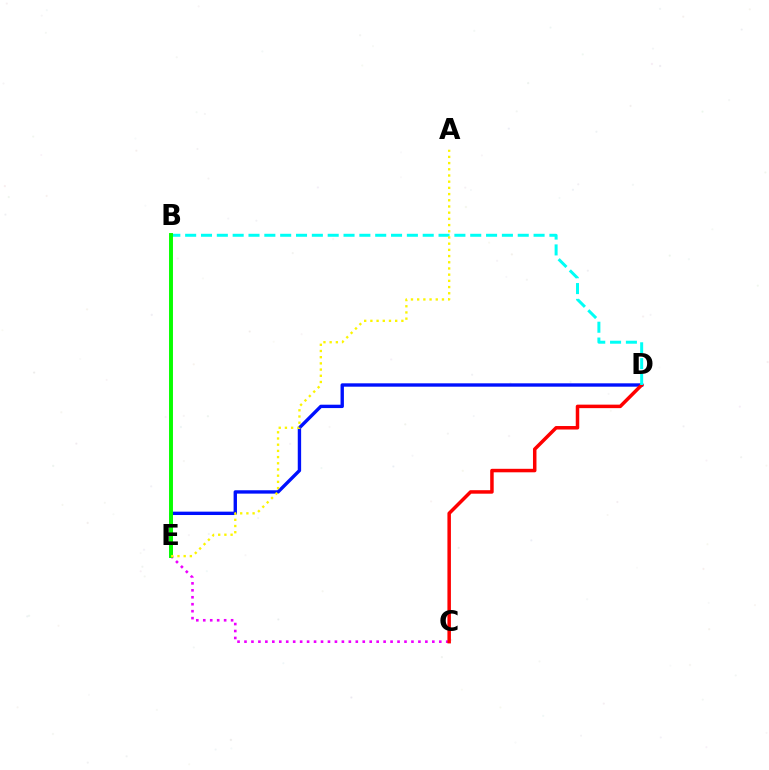{('D', 'E'): [{'color': '#0010ff', 'line_style': 'solid', 'thickness': 2.43}], ('C', 'E'): [{'color': '#ee00ff', 'line_style': 'dotted', 'thickness': 1.89}], ('C', 'D'): [{'color': '#ff0000', 'line_style': 'solid', 'thickness': 2.52}], ('B', 'D'): [{'color': '#00fff6', 'line_style': 'dashed', 'thickness': 2.15}], ('B', 'E'): [{'color': '#08ff00', 'line_style': 'solid', 'thickness': 2.83}], ('A', 'E'): [{'color': '#fcf500', 'line_style': 'dotted', 'thickness': 1.68}]}